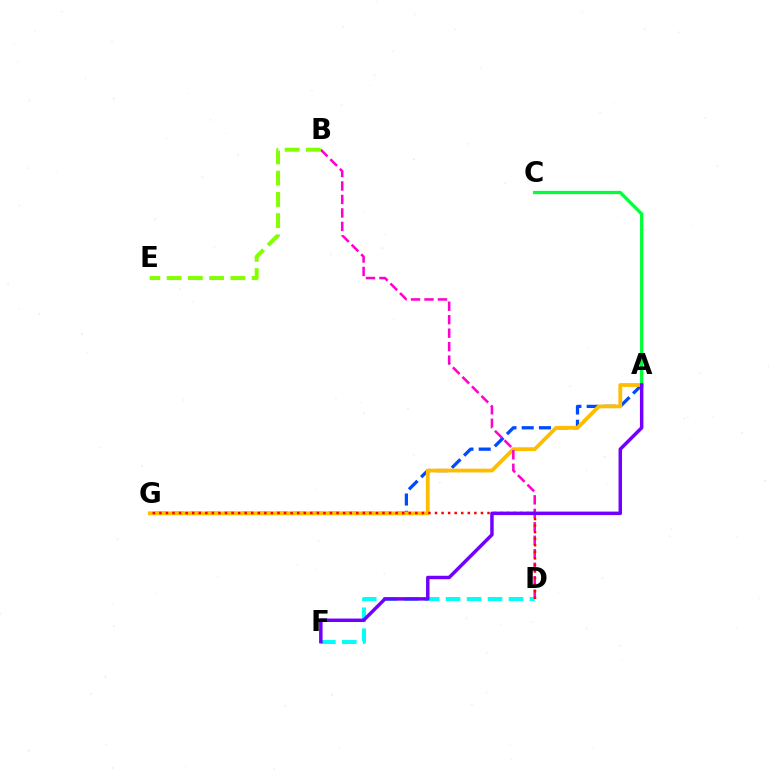{('A', 'G'): [{'color': '#004bff', 'line_style': 'dashed', 'thickness': 2.35}, {'color': '#ffbd00', 'line_style': 'solid', 'thickness': 2.73}], ('B', 'D'): [{'color': '#ff00cf', 'line_style': 'dashed', 'thickness': 1.83}], ('D', 'F'): [{'color': '#00fff6', 'line_style': 'dashed', 'thickness': 2.85}], ('D', 'G'): [{'color': '#ff0000', 'line_style': 'dotted', 'thickness': 1.78}], ('B', 'E'): [{'color': '#84ff00', 'line_style': 'dashed', 'thickness': 2.89}], ('A', 'C'): [{'color': '#00ff39', 'line_style': 'solid', 'thickness': 2.35}], ('A', 'F'): [{'color': '#7200ff', 'line_style': 'solid', 'thickness': 2.5}]}